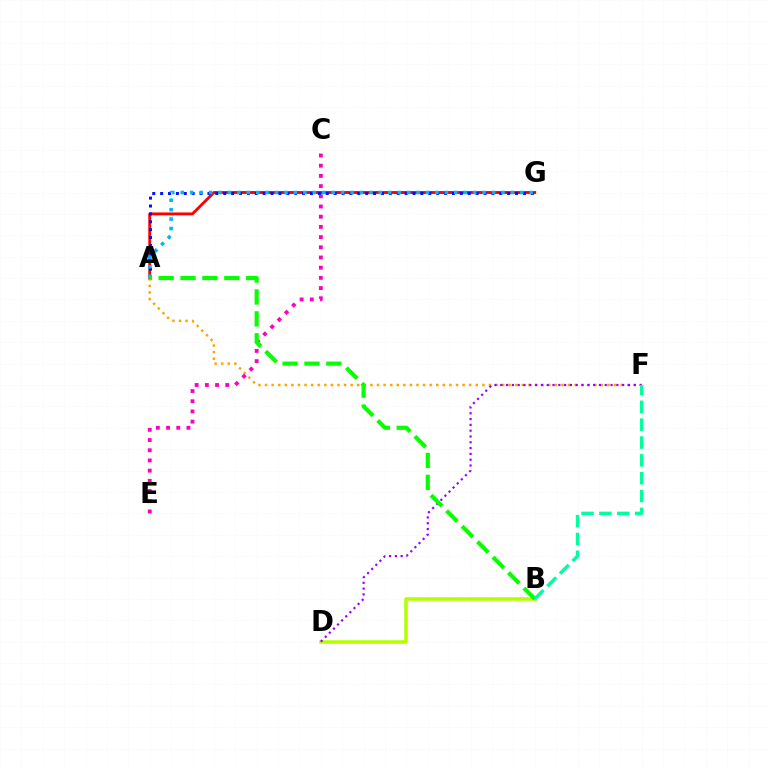{('B', 'D'): [{'color': '#b3ff00', 'line_style': 'solid', 'thickness': 2.52}], ('A', 'G'): [{'color': '#ff0000', 'line_style': 'solid', 'thickness': 2.07}, {'color': '#0010ff', 'line_style': 'dotted', 'thickness': 2.14}, {'color': '#00b5ff', 'line_style': 'dotted', 'thickness': 2.56}], ('A', 'F'): [{'color': '#ffa500', 'line_style': 'dotted', 'thickness': 1.79}], ('C', 'E'): [{'color': '#ff00bd', 'line_style': 'dotted', 'thickness': 2.77}], ('D', 'F'): [{'color': '#9b00ff', 'line_style': 'dotted', 'thickness': 1.58}], ('A', 'B'): [{'color': '#08ff00', 'line_style': 'dashed', 'thickness': 2.97}], ('B', 'F'): [{'color': '#00ff9d', 'line_style': 'dashed', 'thickness': 2.42}]}